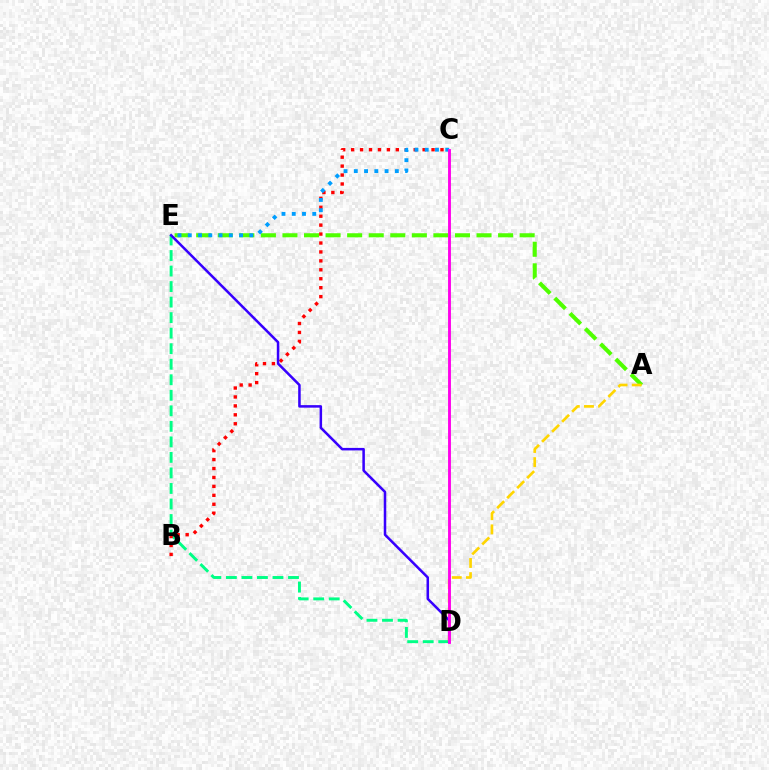{('D', 'E'): [{'color': '#00ff86', 'line_style': 'dashed', 'thickness': 2.11}, {'color': '#3700ff', 'line_style': 'solid', 'thickness': 1.82}], ('B', 'C'): [{'color': '#ff0000', 'line_style': 'dotted', 'thickness': 2.43}], ('A', 'E'): [{'color': '#4fff00', 'line_style': 'dashed', 'thickness': 2.93}], ('A', 'D'): [{'color': '#ffd500', 'line_style': 'dashed', 'thickness': 1.92}], ('C', 'E'): [{'color': '#009eff', 'line_style': 'dotted', 'thickness': 2.79}], ('C', 'D'): [{'color': '#ff00ed', 'line_style': 'solid', 'thickness': 2.07}]}